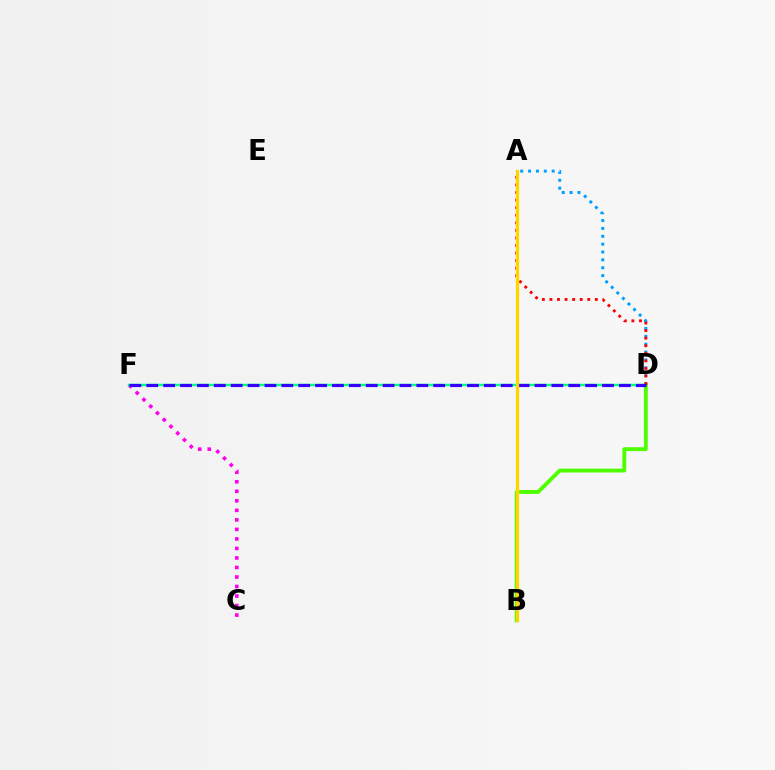{('C', 'F'): [{'color': '#ff00ed', 'line_style': 'dotted', 'thickness': 2.59}], ('A', 'D'): [{'color': '#009eff', 'line_style': 'dotted', 'thickness': 2.14}, {'color': '#ff0000', 'line_style': 'dotted', 'thickness': 2.06}], ('D', 'F'): [{'color': '#00ff86', 'line_style': 'solid', 'thickness': 1.75}, {'color': '#3700ff', 'line_style': 'dashed', 'thickness': 2.29}], ('B', 'D'): [{'color': '#4fff00', 'line_style': 'solid', 'thickness': 2.8}], ('A', 'B'): [{'color': '#ffd500', 'line_style': 'solid', 'thickness': 2.35}]}